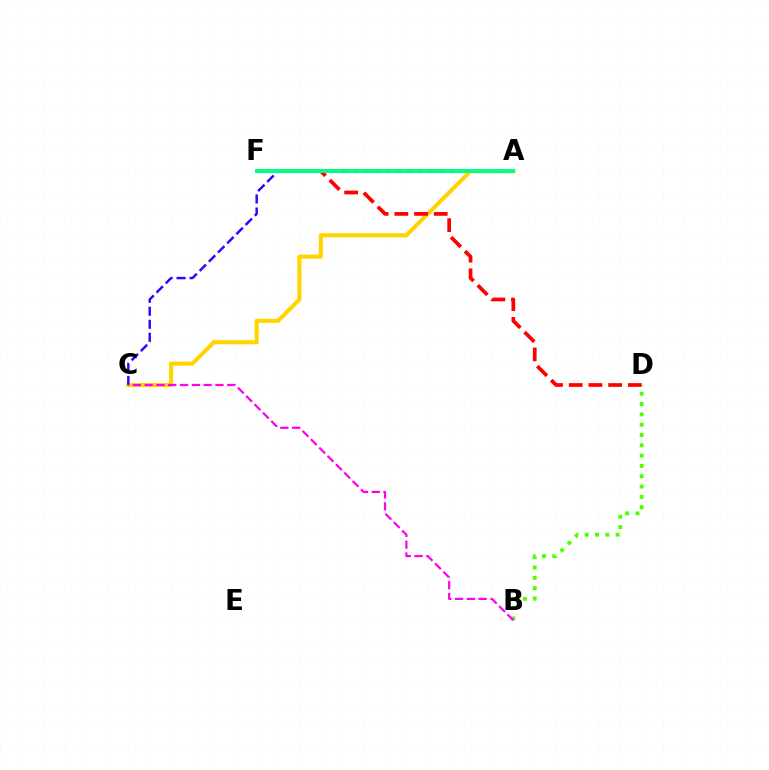{('A', 'C'): [{'color': '#ffd500', 'line_style': 'solid', 'thickness': 2.98}, {'color': '#3700ff', 'line_style': 'dashed', 'thickness': 1.77}], ('A', 'F'): [{'color': '#009eff', 'line_style': 'dotted', 'thickness': 2.92}, {'color': '#00ff86', 'line_style': 'solid', 'thickness': 2.82}], ('B', 'D'): [{'color': '#4fff00', 'line_style': 'dotted', 'thickness': 2.8}], ('D', 'F'): [{'color': '#ff0000', 'line_style': 'dashed', 'thickness': 2.68}], ('B', 'C'): [{'color': '#ff00ed', 'line_style': 'dashed', 'thickness': 1.6}]}